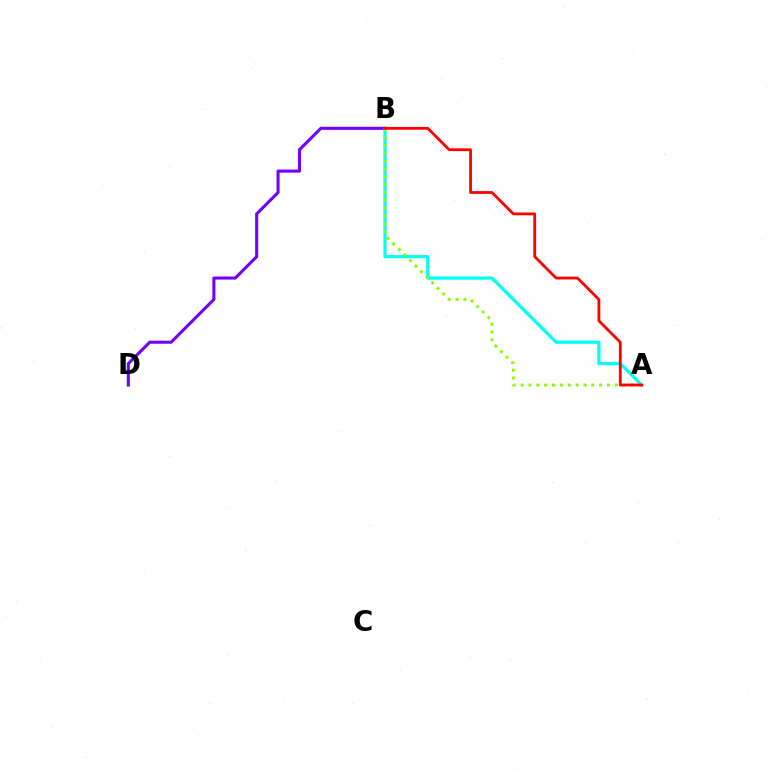{('A', 'B'): [{'color': '#00fff6', 'line_style': 'solid', 'thickness': 2.31}, {'color': '#84ff00', 'line_style': 'dotted', 'thickness': 2.13}, {'color': '#ff0000', 'line_style': 'solid', 'thickness': 2.02}], ('B', 'D'): [{'color': '#7200ff', 'line_style': 'solid', 'thickness': 2.21}]}